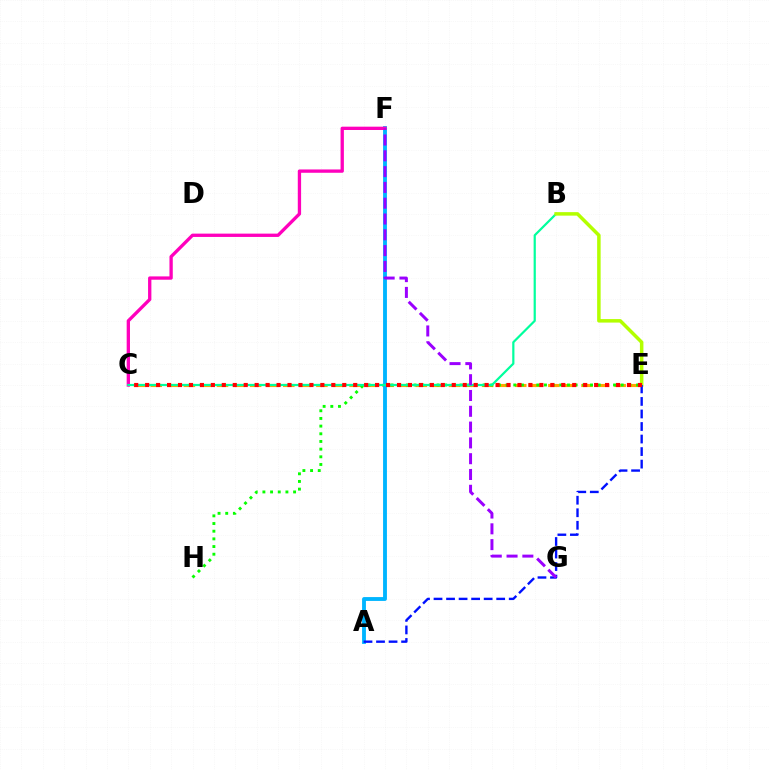{('C', 'E'): [{'color': '#ffa500', 'line_style': 'dashed', 'thickness': 2.25}, {'color': '#ff0000', 'line_style': 'dotted', 'thickness': 2.98}], ('E', 'H'): [{'color': '#08ff00', 'line_style': 'dotted', 'thickness': 2.08}], ('A', 'F'): [{'color': '#00b5ff', 'line_style': 'solid', 'thickness': 2.78}], ('C', 'F'): [{'color': '#ff00bd', 'line_style': 'solid', 'thickness': 2.39}], ('B', 'C'): [{'color': '#00ff9d', 'line_style': 'solid', 'thickness': 1.59}], ('B', 'E'): [{'color': '#b3ff00', 'line_style': 'solid', 'thickness': 2.52}], ('A', 'E'): [{'color': '#0010ff', 'line_style': 'dashed', 'thickness': 1.7}], ('F', 'G'): [{'color': '#9b00ff', 'line_style': 'dashed', 'thickness': 2.15}]}